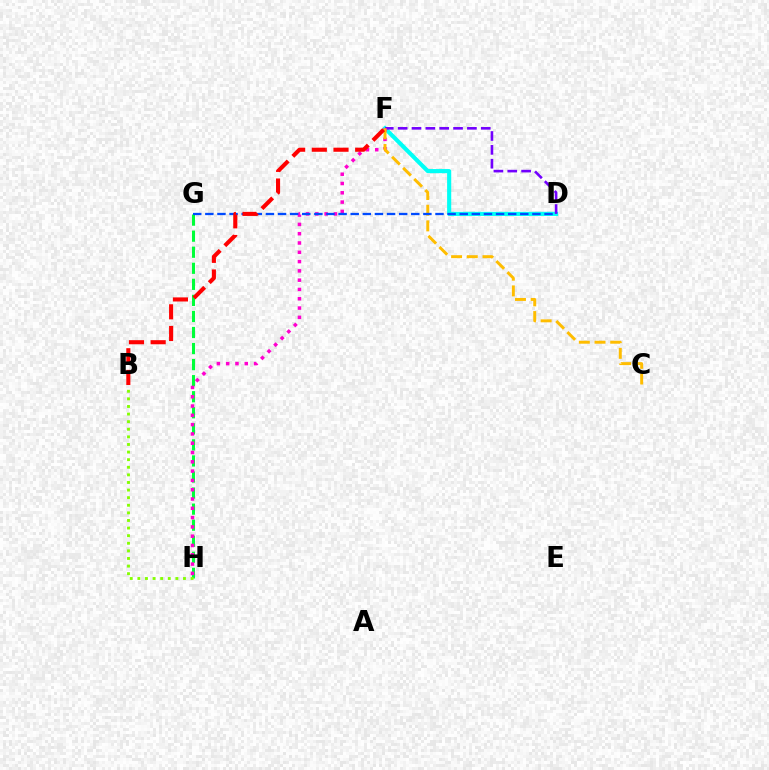{('D', 'F'): [{'color': '#00fff6', 'line_style': 'solid', 'thickness': 2.96}, {'color': '#7200ff', 'line_style': 'dashed', 'thickness': 1.88}], ('G', 'H'): [{'color': '#00ff39', 'line_style': 'dashed', 'thickness': 2.18}], ('F', 'H'): [{'color': '#ff00cf', 'line_style': 'dotted', 'thickness': 2.53}], ('C', 'F'): [{'color': '#ffbd00', 'line_style': 'dashed', 'thickness': 2.13}], ('D', 'G'): [{'color': '#004bff', 'line_style': 'dashed', 'thickness': 1.65}], ('B', 'H'): [{'color': '#84ff00', 'line_style': 'dotted', 'thickness': 2.06}], ('B', 'F'): [{'color': '#ff0000', 'line_style': 'dashed', 'thickness': 2.95}]}